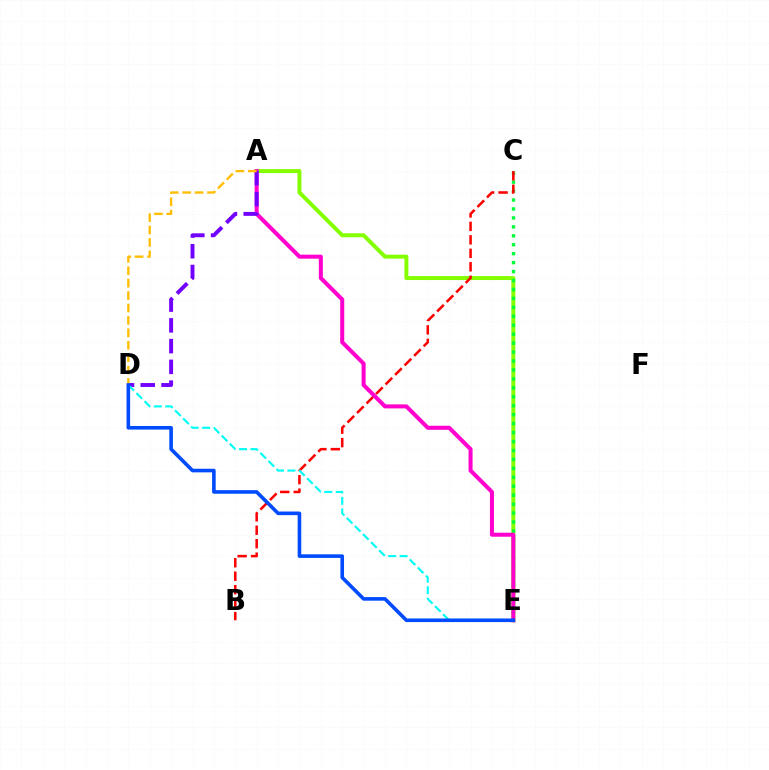{('A', 'E'): [{'color': '#84ff00', 'line_style': 'solid', 'thickness': 2.86}, {'color': '#ff00cf', 'line_style': 'solid', 'thickness': 2.9}], ('C', 'E'): [{'color': '#00ff39', 'line_style': 'dotted', 'thickness': 2.43}], ('B', 'C'): [{'color': '#ff0000', 'line_style': 'dashed', 'thickness': 1.83}], ('A', 'D'): [{'color': '#7200ff', 'line_style': 'dashed', 'thickness': 2.82}, {'color': '#ffbd00', 'line_style': 'dashed', 'thickness': 1.69}], ('D', 'E'): [{'color': '#00fff6', 'line_style': 'dashed', 'thickness': 1.55}, {'color': '#004bff', 'line_style': 'solid', 'thickness': 2.59}]}